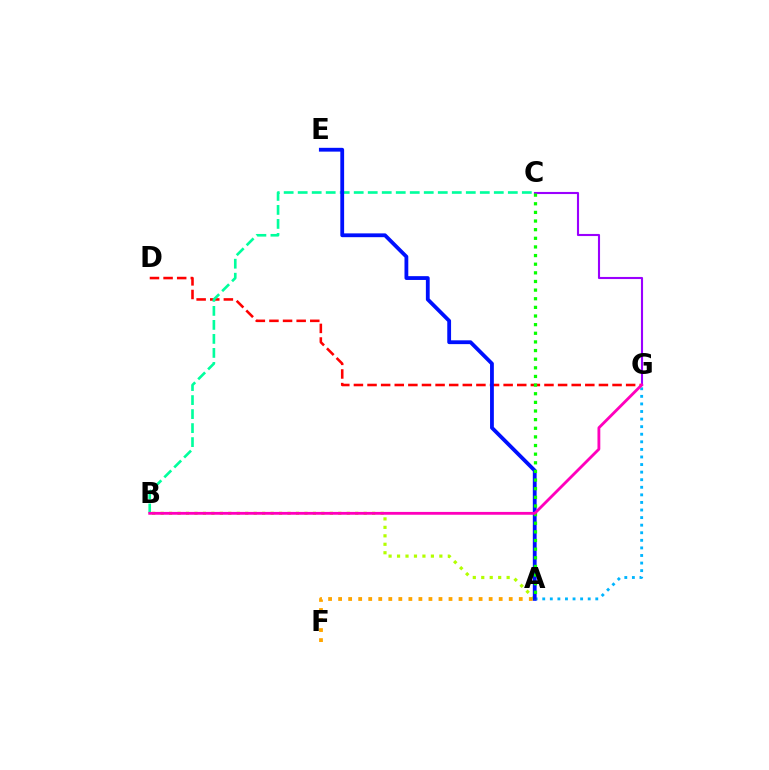{('A', 'F'): [{'color': '#ffa500', 'line_style': 'dotted', 'thickness': 2.73}], ('D', 'G'): [{'color': '#ff0000', 'line_style': 'dashed', 'thickness': 1.85}], ('B', 'C'): [{'color': '#00ff9d', 'line_style': 'dashed', 'thickness': 1.9}], ('C', 'G'): [{'color': '#9b00ff', 'line_style': 'solid', 'thickness': 1.52}], ('A', 'B'): [{'color': '#b3ff00', 'line_style': 'dotted', 'thickness': 2.3}], ('A', 'G'): [{'color': '#00b5ff', 'line_style': 'dotted', 'thickness': 2.06}], ('A', 'E'): [{'color': '#0010ff', 'line_style': 'solid', 'thickness': 2.74}], ('A', 'C'): [{'color': '#08ff00', 'line_style': 'dotted', 'thickness': 2.35}], ('B', 'G'): [{'color': '#ff00bd', 'line_style': 'solid', 'thickness': 2.04}]}